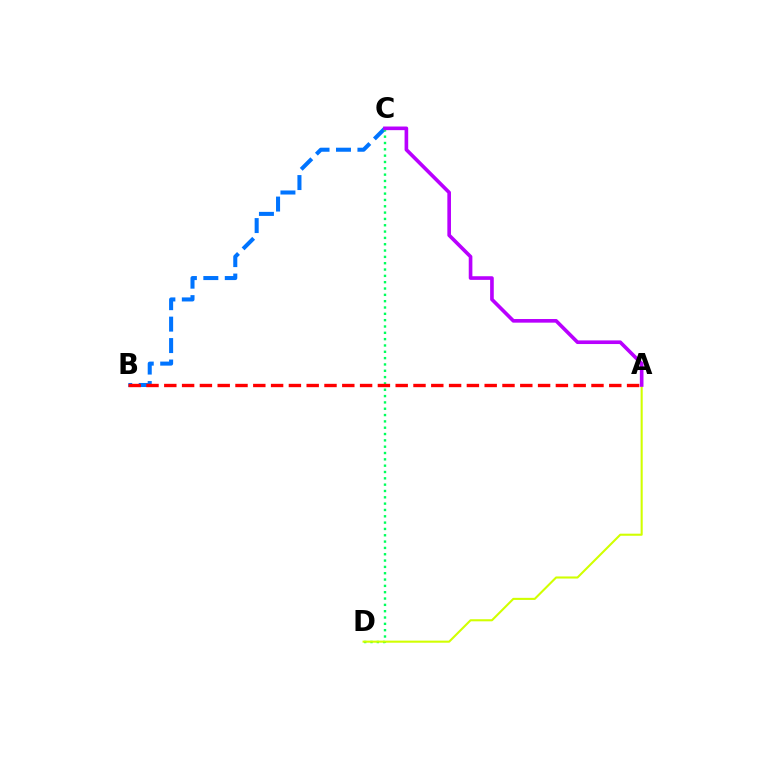{('B', 'C'): [{'color': '#0074ff', 'line_style': 'dashed', 'thickness': 2.91}], ('C', 'D'): [{'color': '#00ff5c', 'line_style': 'dotted', 'thickness': 1.72}], ('A', 'D'): [{'color': '#d1ff00', 'line_style': 'solid', 'thickness': 1.51}], ('A', 'C'): [{'color': '#b900ff', 'line_style': 'solid', 'thickness': 2.62}], ('A', 'B'): [{'color': '#ff0000', 'line_style': 'dashed', 'thickness': 2.42}]}